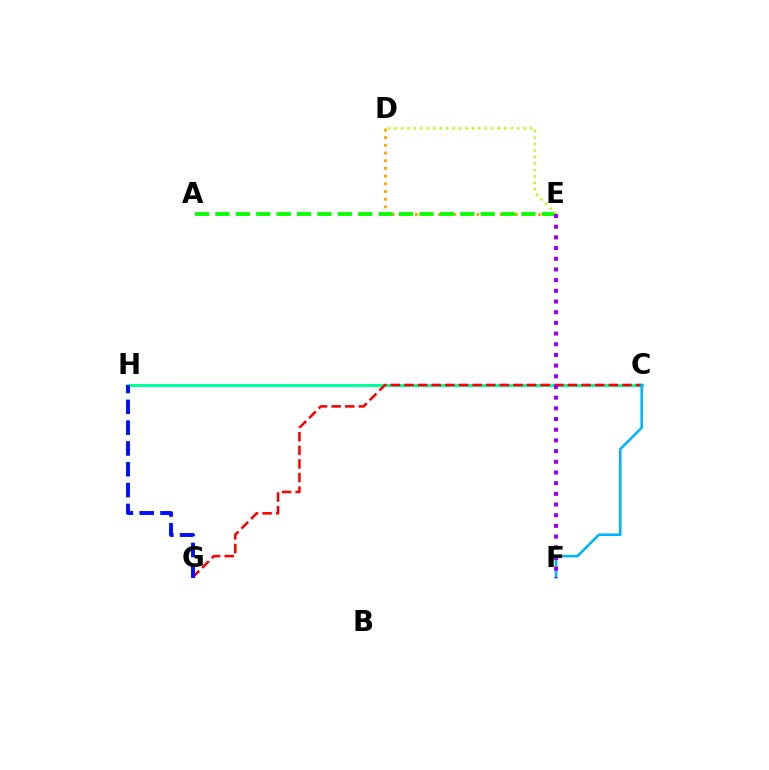{('C', 'H'): [{'color': '#ff00bd', 'line_style': 'dotted', 'thickness': 1.5}, {'color': '#00ff9d', 'line_style': 'solid', 'thickness': 2.2}], ('C', 'G'): [{'color': '#ff0000', 'line_style': 'dashed', 'thickness': 1.85}], ('D', 'E'): [{'color': '#ffa500', 'line_style': 'dotted', 'thickness': 2.09}, {'color': '#b3ff00', 'line_style': 'dotted', 'thickness': 1.75}], ('C', 'F'): [{'color': '#00b5ff', 'line_style': 'solid', 'thickness': 1.86}], ('A', 'E'): [{'color': '#08ff00', 'line_style': 'dashed', 'thickness': 2.77}], ('G', 'H'): [{'color': '#0010ff', 'line_style': 'dashed', 'thickness': 2.83}], ('E', 'F'): [{'color': '#9b00ff', 'line_style': 'dotted', 'thickness': 2.9}]}